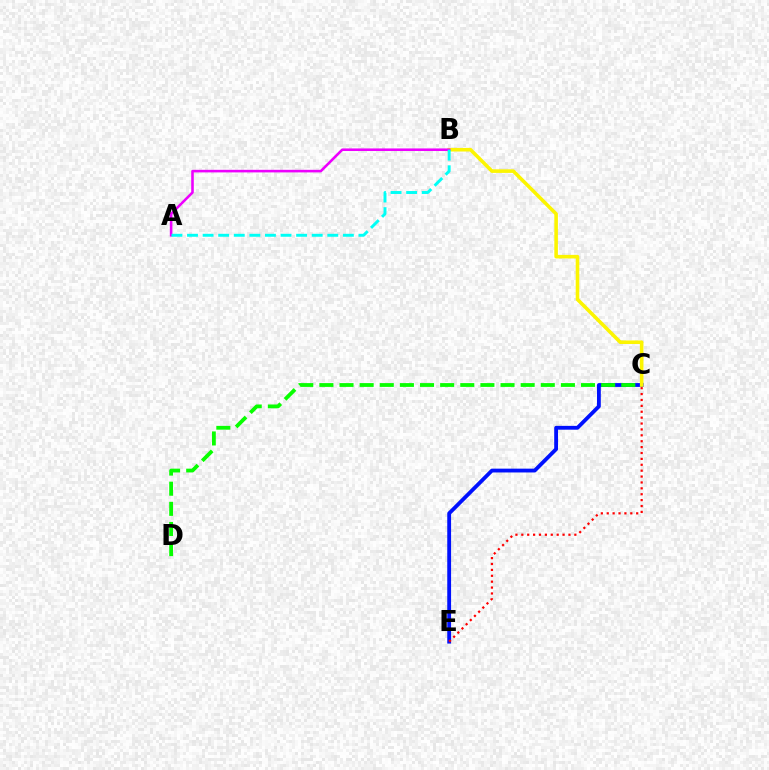{('C', 'E'): [{'color': '#0010ff', 'line_style': 'solid', 'thickness': 2.75}, {'color': '#ff0000', 'line_style': 'dotted', 'thickness': 1.6}], ('C', 'D'): [{'color': '#08ff00', 'line_style': 'dashed', 'thickness': 2.73}], ('B', 'C'): [{'color': '#fcf500', 'line_style': 'solid', 'thickness': 2.58}], ('A', 'B'): [{'color': '#ee00ff', 'line_style': 'solid', 'thickness': 1.86}, {'color': '#00fff6', 'line_style': 'dashed', 'thickness': 2.12}]}